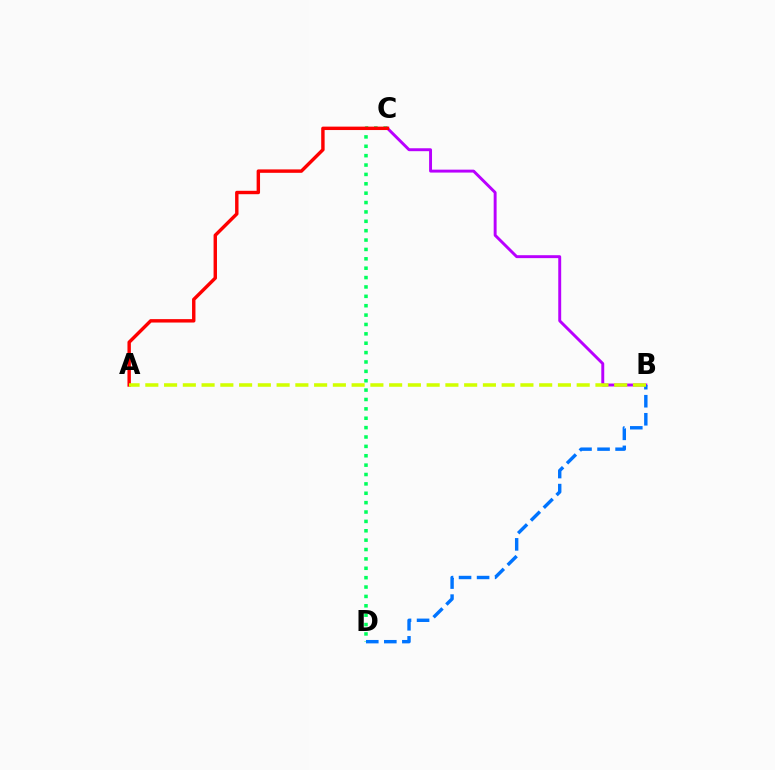{('B', 'C'): [{'color': '#b900ff', 'line_style': 'solid', 'thickness': 2.11}], ('C', 'D'): [{'color': '#00ff5c', 'line_style': 'dotted', 'thickness': 2.55}], ('B', 'D'): [{'color': '#0074ff', 'line_style': 'dashed', 'thickness': 2.45}], ('A', 'C'): [{'color': '#ff0000', 'line_style': 'solid', 'thickness': 2.46}], ('A', 'B'): [{'color': '#d1ff00', 'line_style': 'dashed', 'thickness': 2.55}]}